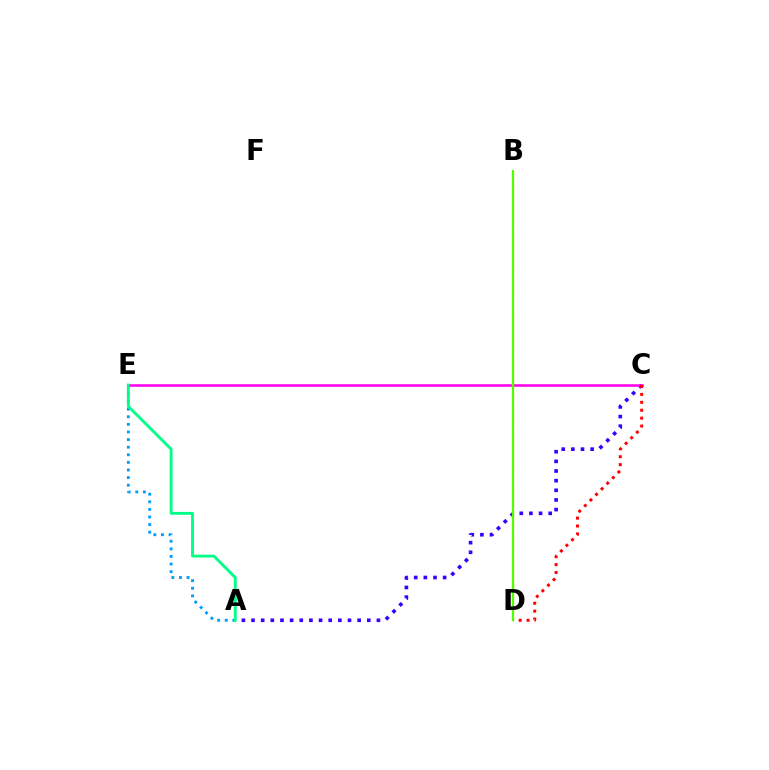{('A', 'C'): [{'color': '#3700ff', 'line_style': 'dotted', 'thickness': 2.62}], ('A', 'E'): [{'color': '#009eff', 'line_style': 'dotted', 'thickness': 2.07}, {'color': '#00ff86', 'line_style': 'solid', 'thickness': 2.05}], ('C', 'E'): [{'color': '#ff00ed', 'line_style': 'solid', 'thickness': 1.85}], ('C', 'D'): [{'color': '#ff0000', 'line_style': 'dotted', 'thickness': 2.15}], ('B', 'D'): [{'color': '#ffd500', 'line_style': 'dashed', 'thickness': 1.59}, {'color': '#4fff00', 'line_style': 'solid', 'thickness': 1.55}]}